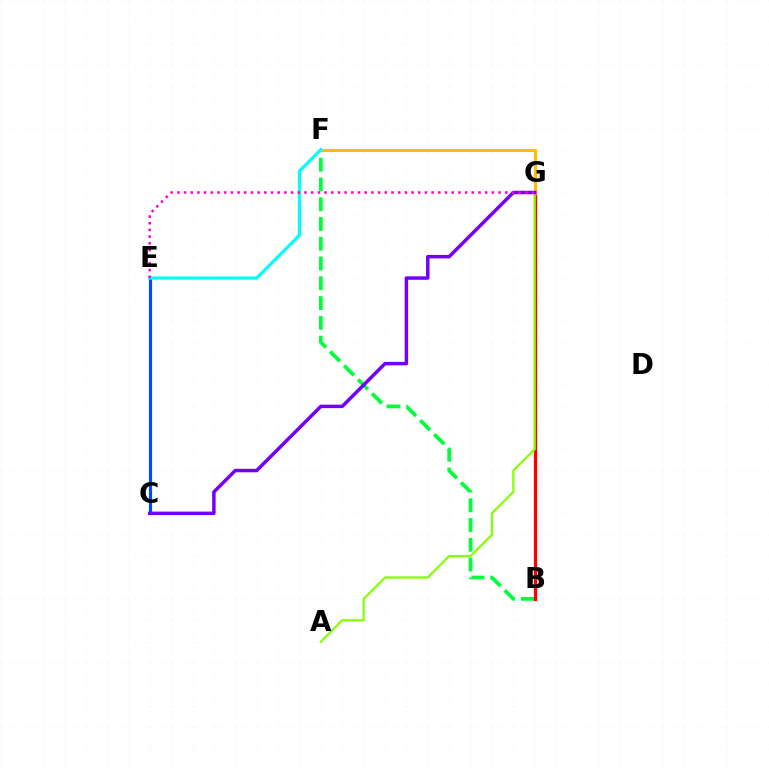{('C', 'E'): [{'color': '#004bff', 'line_style': 'solid', 'thickness': 2.27}], ('B', 'F'): [{'color': '#00ff39', 'line_style': 'dashed', 'thickness': 2.69}], ('B', 'G'): [{'color': '#ff0000', 'line_style': 'solid', 'thickness': 2.36}], ('A', 'G'): [{'color': '#84ff00', 'line_style': 'solid', 'thickness': 1.58}], ('F', 'G'): [{'color': '#ffbd00', 'line_style': 'solid', 'thickness': 2.24}], ('C', 'G'): [{'color': '#7200ff', 'line_style': 'solid', 'thickness': 2.5}], ('E', 'F'): [{'color': '#00fff6', 'line_style': 'solid', 'thickness': 2.29}], ('E', 'G'): [{'color': '#ff00cf', 'line_style': 'dotted', 'thickness': 1.82}]}